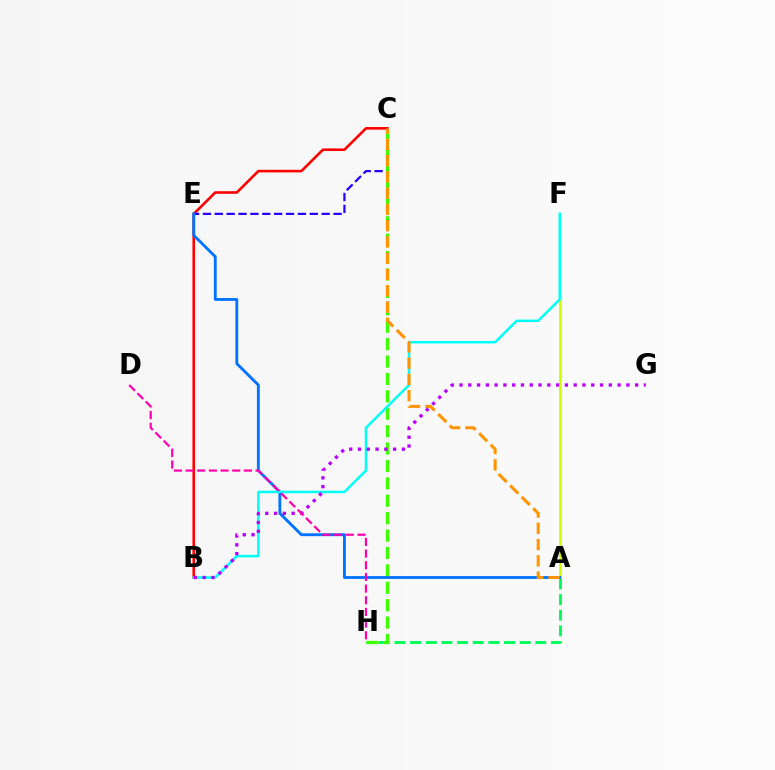{('A', 'F'): [{'color': '#d1ff00', 'line_style': 'solid', 'thickness': 2.05}], ('A', 'H'): [{'color': '#00ff5c', 'line_style': 'dashed', 'thickness': 2.13}], ('B', 'C'): [{'color': '#ff0000', 'line_style': 'solid', 'thickness': 1.88}], ('C', 'E'): [{'color': '#2500ff', 'line_style': 'dashed', 'thickness': 1.61}], ('C', 'H'): [{'color': '#3dff00', 'line_style': 'dashed', 'thickness': 2.36}], ('A', 'E'): [{'color': '#0074ff', 'line_style': 'solid', 'thickness': 2.06}], ('B', 'F'): [{'color': '#00fff6', 'line_style': 'solid', 'thickness': 1.79}], ('A', 'C'): [{'color': '#ff9400', 'line_style': 'dashed', 'thickness': 2.21}], ('B', 'G'): [{'color': '#b900ff', 'line_style': 'dotted', 'thickness': 2.39}], ('D', 'H'): [{'color': '#ff00ac', 'line_style': 'dashed', 'thickness': 1.59}]}